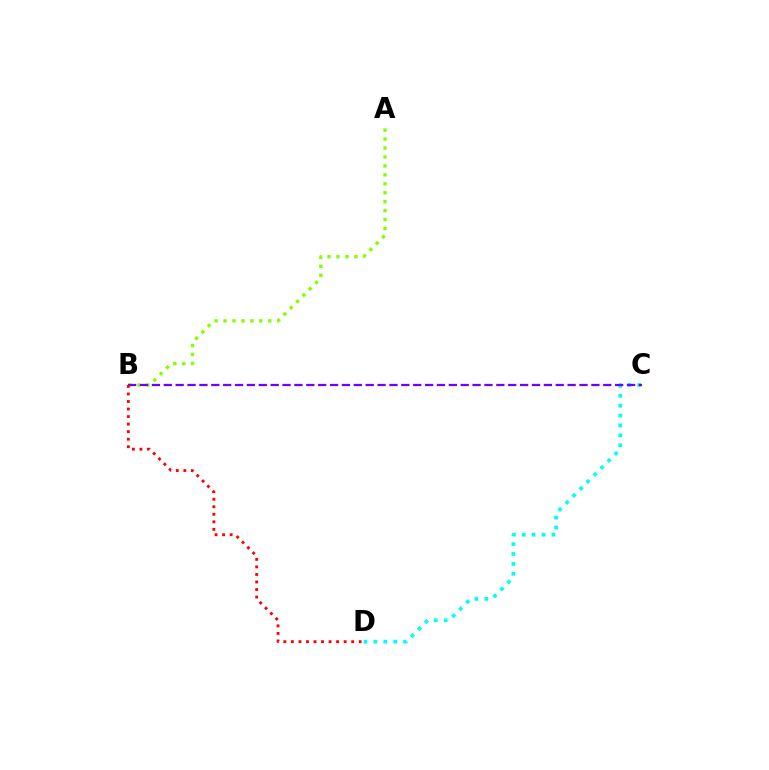{('A', 'B'): [{'color': '#84ff00', 'line_style': 'dotted', 'thickness': 2.43}], ('C', 'D'): [{'color': '#00fff6', 'line_style': 'dotted', 'thickness': 2.69}], ('B', 'C'): [{'color': '#7200ff', 'line_style': 'dashed', 'thickness': 1.61}], ('B', 'D'): [{'color': '#ff0000', 'line_style': 'dotted', 'thickness': 2.05}]}